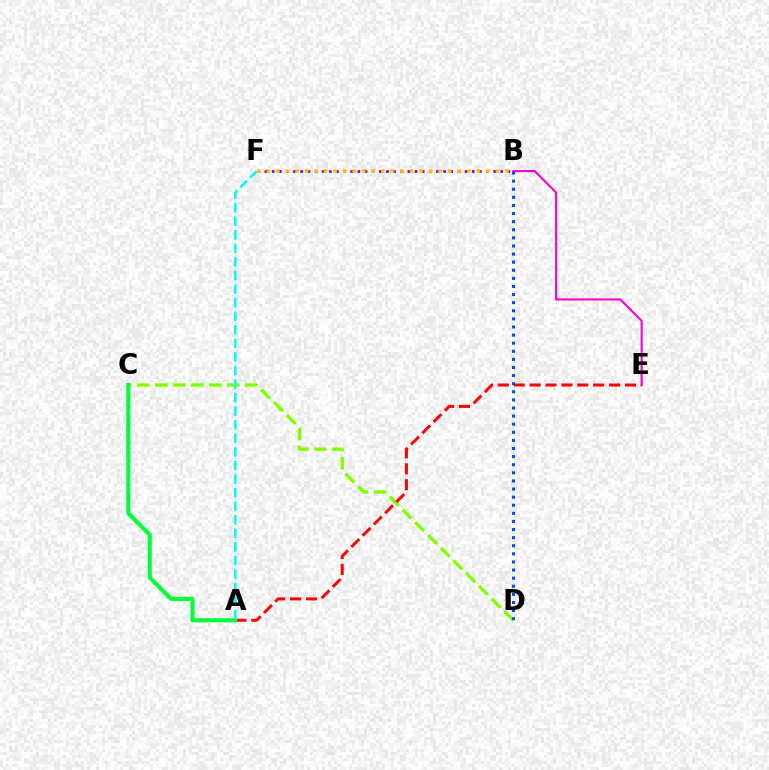{('C', 'D'): [{'color': '#84ff00', 'line_style': 'dashed', 'thickness': 2.45}], ('B', 'E'): [{'color': '#ff00cf', 'line_style': 'solid', 'thickness': 1.52}], ('A', 'E'): [{'color': '#ff0000', 'line_style': 'dashed', 'thickness': 2.16}], ('A', 'C'): [{'color': '#00ff39', 'line_style': 'solid', 'thickness': 2.95}], ('B', 'F'): [{'color': '#7200ff', 'line_style': 'dotted', 'thickness': 1.94}, {'color': '#ffbd00', 'line_style': 'dotted', 'thickness': 2.59}], ('B', 'D'): [{'color': '#004bff', 'line_style': 'dotted', 'thickness': 2.2}], ('A', 'F'): [{'color': '#00fff6', 'line_style': 'dashed', 'thickness': 1.84}]}